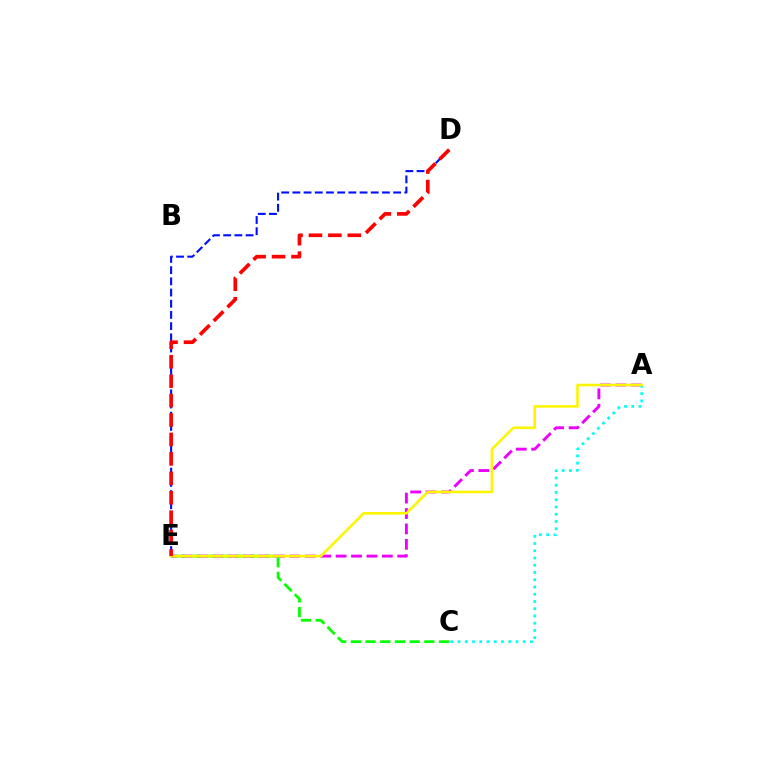{('A', 'E'): [{'color': '#ee00ff', 'line_style': 'dashed', 'thickness': 2.09}, {'color': '#fcf500', 'line_style': 'solid', 'thickness': 1.86}], ('C', 'E'): [{'color': '#08ff00', 'line_style': 'dashed', 'thickness': 2.0}], ('A', 'C'): [{'color': '#00fff6', 'line_style': 'dotted', 'thickness': 1.97}], ('D', 'E'): [{'color': '#0010ff', 'line_style': 'dashed', 'thickness': 1.52}, {'color': '#ff0000', 'line_style': 'dashed', 'thickness': 2.64}]}